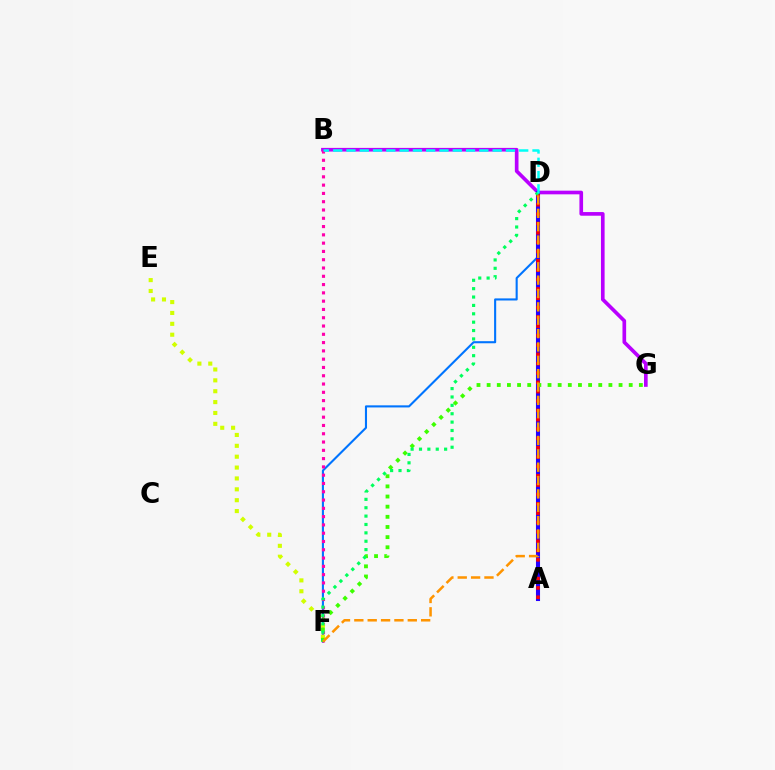{('B', 'G'): [{'color': '#b900ff', 'line_style': 'solid', 'thickness': 2.63}], ('D', 'F'): [{'color': '#0074ff', 'line_style': 'solid', 'thickness': 1.51}, {'color': '#00ff5c', 'line_style': 'dotted', 'thickness': 2.28}, {'color': '#ff9400', 'line_style': 'dashed', 'thickness': 1.82}], ('B', 'F'): [{'color': '#ff00ac', 'line_style': 'dotted', 'thickness': 2.25}], ('A', 'D'): [{'color': '#2500ff', 'line_style': 'solid', 'thickness': 2.93}, {'color': '#ff0000', 'line_style': 'dotted', 'thickness': 2.54}], ('E', 'F'): [{'color': '#d1ff00', 'line_style': 'dotted', 'thickness': 2.95}], ('F', 'G'): [{'color': '#3dff00', 'line_style': 'dotted', 'thickness': 2.76}], ('B', 'D'): [{'color': '#00fff6', 'line_style': 'dashed', 'thickness': 1.81}]}